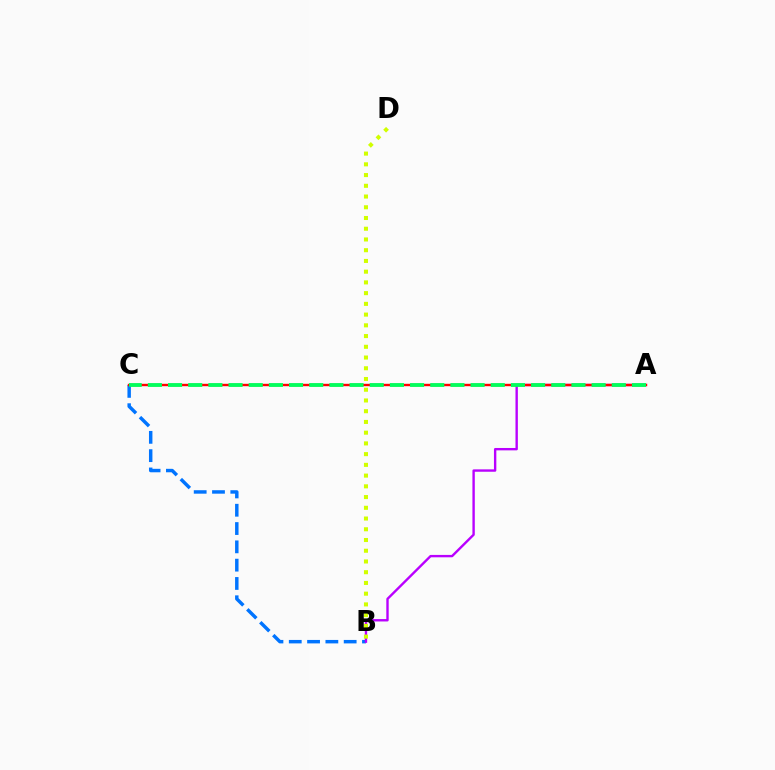{('B', 'C'): [{'color': '#0074ff', 'line_style': 'dashed', 'thickness': 2.49}], ('A', 'B'): [{'color': '#b900ff', 'line_style': 'solid', 'thickness': 1.72}], ('B', 'D'): [{'color': '#d1ff00', 'line_style': 'dotted', 'thickness': 2.92}], ('A', 'C'): [{'color': '#ff0000', 'line_style': 'solid', 'thickness': 1.73}, {'color': '#00ff5c', 'line_style': 'dashed', 'thickness': 2.74}]}